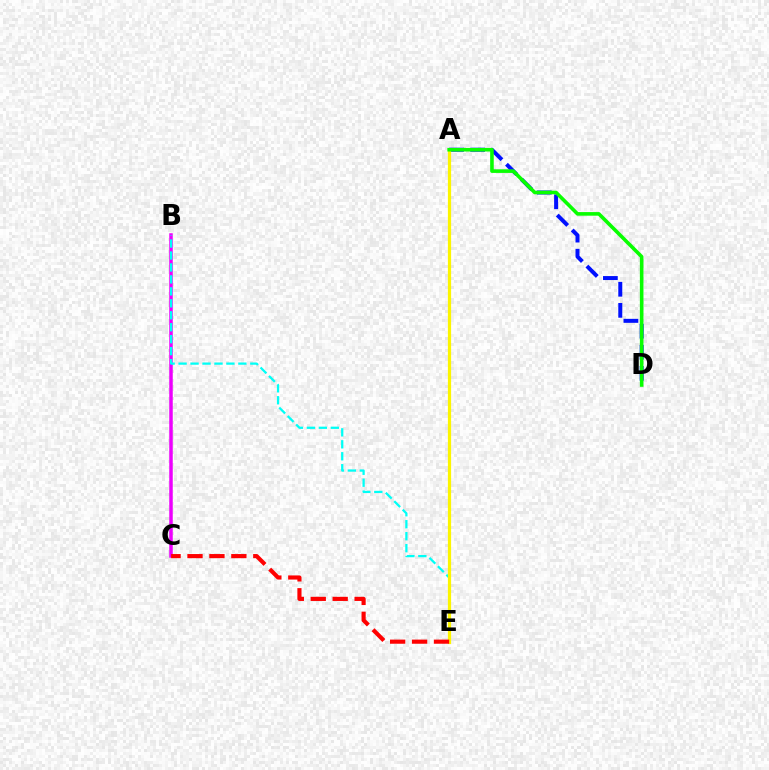{('B', 'C'): [{'color': '#ee00ff', 'line_style': 'solid', 'thickness': 2.52}], ('A', 'D'): [{'color': '#0010ff', 'line_style': 'dashed', 'thickness': 2.87}, {'color': '#08ff00', 'line_style': 'solid', 'thickness': 2.59}], ('B', 'E'): [{'color': '#00fff6', 'line_style': 'dashed', 'thickness': 1.62}], ('A', 'E'): [{'color': '#fcf500', 'line_style': 'solid', 'thickness': 2.32}], ('C', 'E'): [{'color': '#ff0000', 'line_style': 'dashed', 'thickness': 2.98}]}